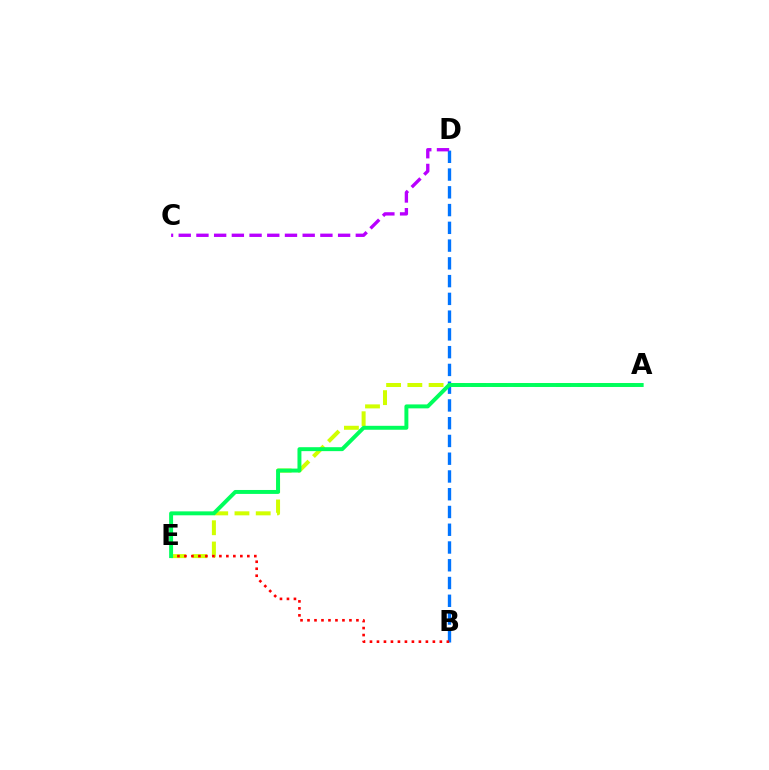{('B', 'D'): [{'color': '#0074ff', 'line_style': 'dashed', 'thickness': 2.41}], ('A', 'E'): [{'color': '#d1ff00', 'line_style': 'dashed', 'thickness': 2.89}, {'color': '#00ff5c', 'line_style': 'solid', 'thickness': 2.84}], ('B', 'E'): [{'color': '#ff0000', 'line_style': 'dotted', 'thickness': 1.9}], ('C', 'D'): [{'color': '#b900ff', 'line_style': 'dashed', 'thickness': 2.41}]}